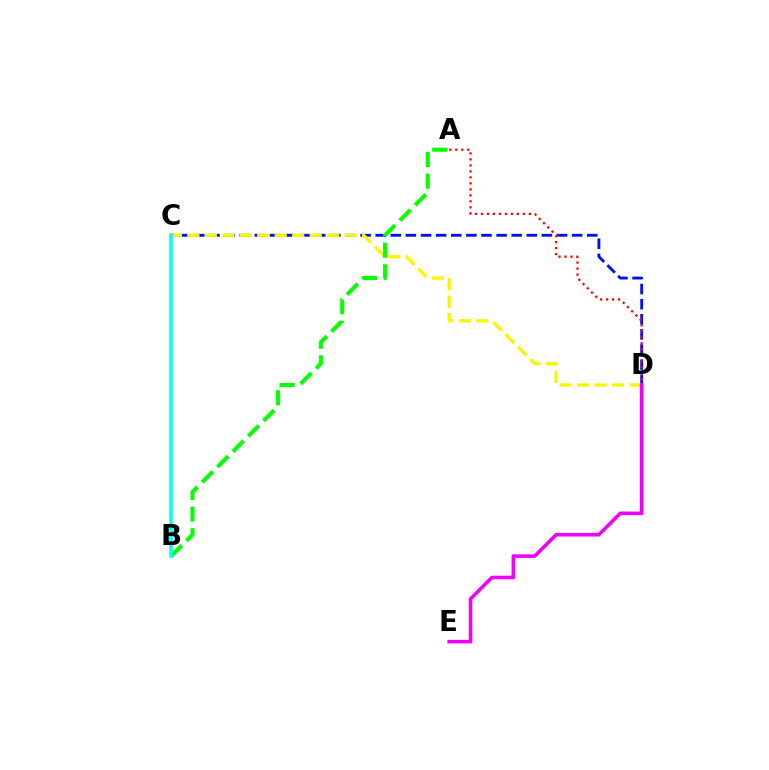{('C', 'D'): [{'color': '#0010ff', 'line_style': 'dashed', 'thickness': 2.05}, {'color': '#fcf500', 'line_style': 'dashed', 'thickness': 2.37}], ('A', 'B'): [{'color': '#08ff00', 'line_style': 'dashed', 'thickness': 2.95}], ('B', 'C'): [{'color': '#00fff6', 'line_style': 'solid', 'thickness': 2.53}], ('A', 'D'): [{'color': '#ff0000', 'line_style': 'dotted', 'thickness': 1.63}], ('D', 'E'): [{'color': '#ee00ff', 'line_style': 'solid', 'thickness': 2.59}]}